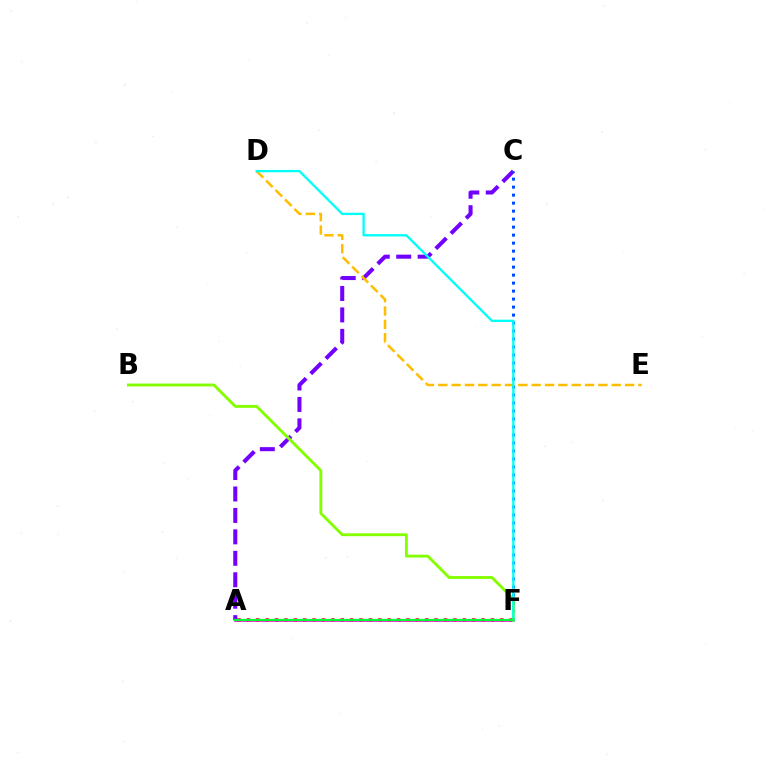{('A', 'C'): [{'color': '#7200ff', 'line_style': 'dashed', 'thickness': 2.91}], ('A', 'F'): [{'color': '#ff0000', 'line_style': 'dotted', 'thickness': 2.55}, {'color': '#ff00cf', 'line_style': 'solid', 'thickness': 1.94}, {'color': '#00ff39', 'line_style': 'solid', 'thickness': 1.62}], ('C', 'F'): [{'color': '#004bff', 'line_style': 'dotted', 'thickness': 2.17}], ('D', 'E'): [{'color': '#ffbd00', 'line_style': 'dashed', 'thickness': 1.81}], ('B', 'F'): [{'color': '#84ff00', 'line_style': 'solid', 'thickness': 2.06}], ('D', 'F'): [{'color': '#00fff6', 'line_style': 'solid', 'thickness': 1.67}]}